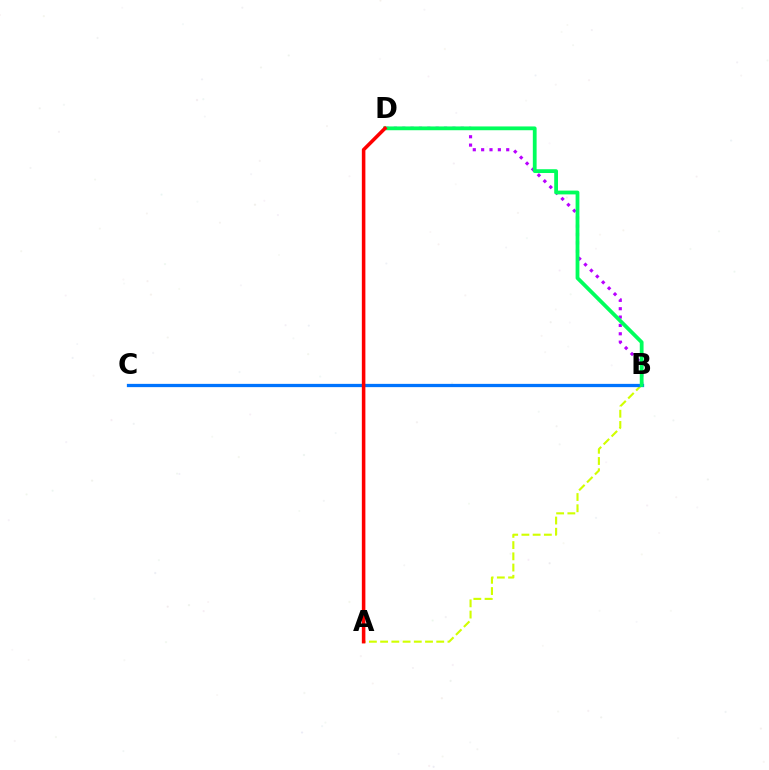{('A', 'B'): [{'color': '#d1ff00', 'line_style': 'dashed', 'thickness': 1.52}], ('B', 'D'): [{'color': '#b900ff', 'line_style': 'dotted', 'thickness': 2.27}, {'color': '#00ff5c', 'line_style': 'solid', 'thickness': 2.73}], ('B', 'C'): [{'color': '#0074ff', 'line_style': 'solid', 'thickness': 2.35}], ('A', 'D'): [{'color': '#ff0000', 'line_style': 'solid', 'thickness': 2.55}]}